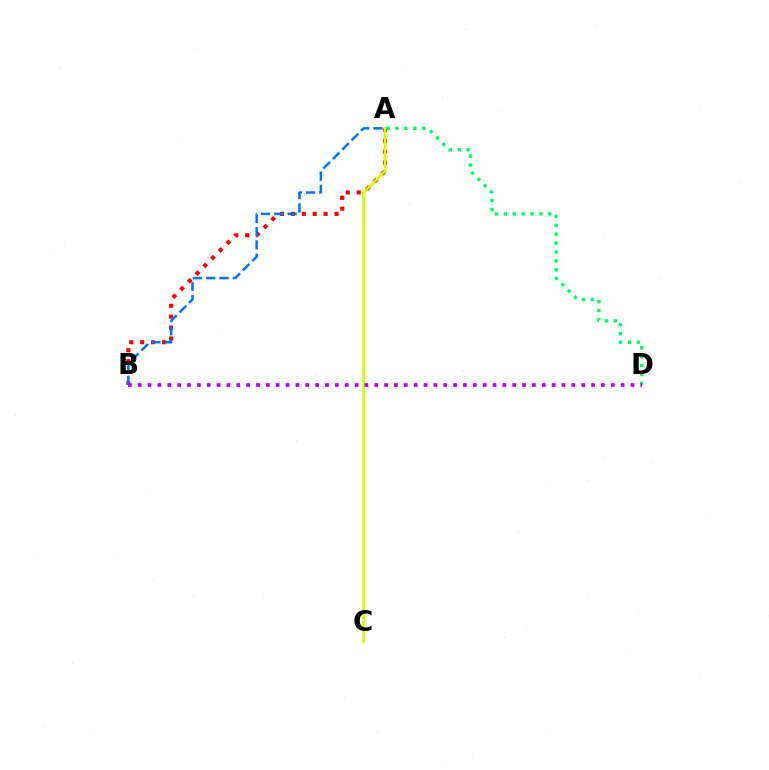{('A', 'B'): [{'color': '#ff0000', 'line_style': 'dotted', 'thickness': 2.96}, {'color': '#0074ff', 'line_style': 'dashed', 'thickness': 1.81}], ('A', 'C'): [{'color': '#d1ff00', 'line_style': 'solid', 'thickness': 1.98}], ('A', 'D'): [{'color': '#00ff5c', 'line_style': 'dotted', 'thickness': 2.41}], ('B', 'D'): [{'color': '#b900ff', 'line_style': 'dotted', 'thickness': 2.68}]}